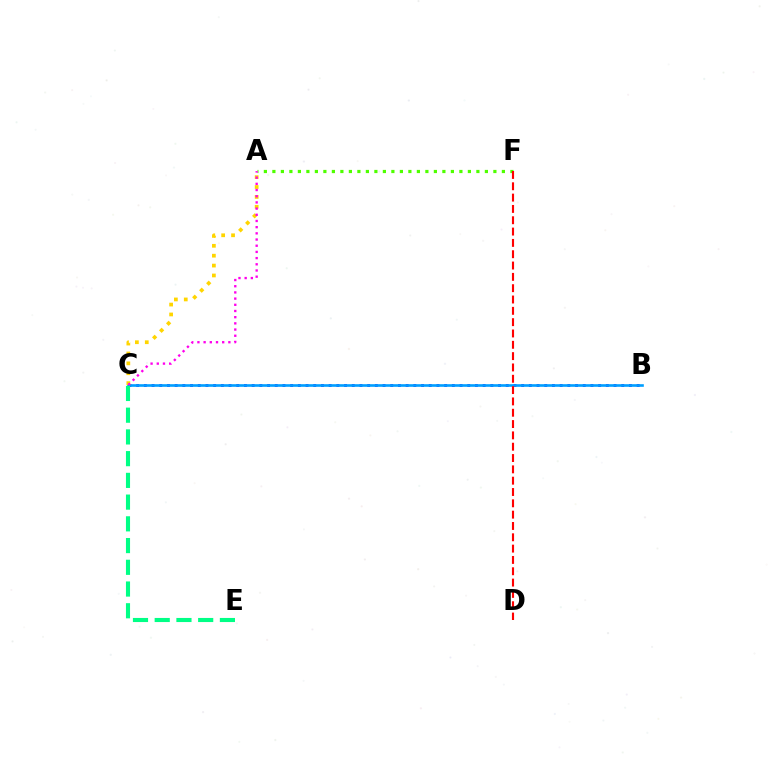{('B', 'C'): [{'color': '#3700ff', 'line_style': 'dotted', 'thickness': 2.09}, {'color': '#009eff', 'line_style': 'solid', 'thickness': 1.89}], ('A', 'C'): [{'color': '#ffd500', 'line_style': 'dotted', 'thickness': 2.69}, {'color': '#ff00ed', 'line_style': 'dotted', 'thickness': 1.68}], ('A', 'F'): [{'color': '#4fff00', 'line_style': 'dotted', 'thickness': 2.31}], ('D', 'F'): [{'color': '#ff0000', 'line_style': 'dashed', 'thickness': 1.54}], ('C', 'E'): [{'color': '#00ff86', 'line_style': 'dashed', 'thickness': 2.95}]}